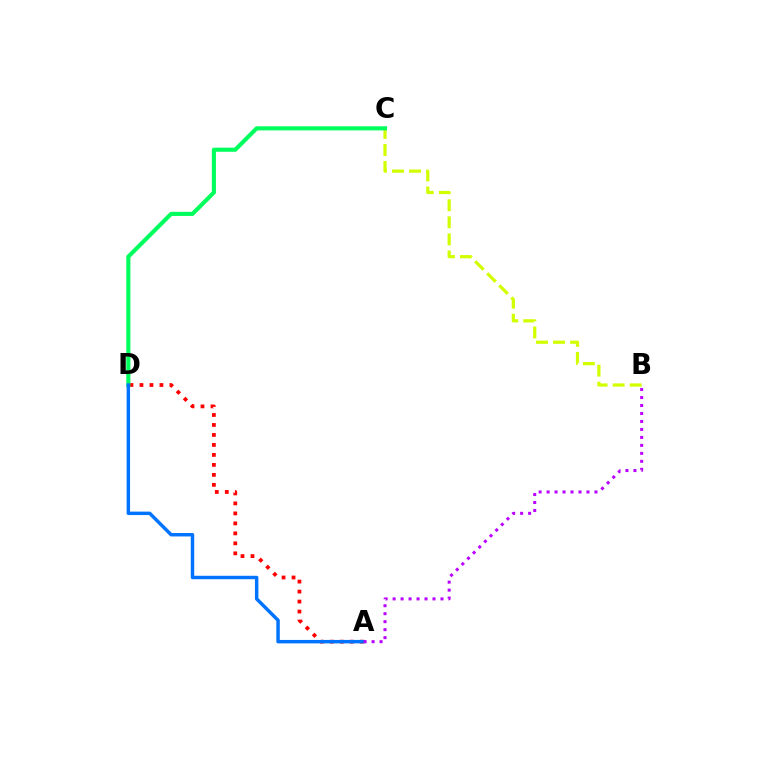{('B', 'C'): [{'color': '#d1ff00', 'line_style': 'dashed', 'thickness': 2.32}], ('A', 'D'): [{'color': '#ff0000', 'line_style': 'dotted', 'thickness': 2.71}, {'color': '#0074ff', 'line_style': 'solid', 'thickness': 2.49}], ('C', 'D'): [{'color': '#00ff5c', 'line_style': 'solid', 'thickness': 2.96}], ('A', 'B'): [{'color': '#b900ff', 'line_style': 'dotted', 'thickness': 2.17}]}